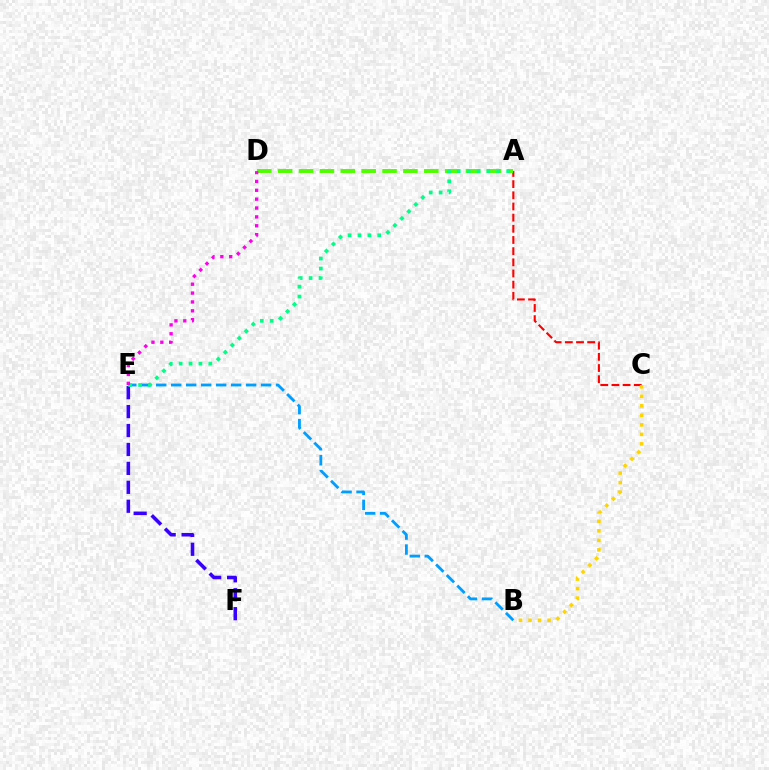{('A', 'C'): [{'color': '#ff0000', 'line_style': 'dashed', 'thickness': 1.52}], ('E', 'F'): [{'color': '#3700ff', 'line_style': 'dashed', 'thickness': 2.57}], ('A', 'D'): [{'color': '#4fff00', 'line_style': 'dashed', 'thickness': 2.84}], ('B', 'E'): [{'color': '#009eff', 'line_style': 'dashed', 'thickness': 2.04}], ('B', 'C'): [{'color': '#ffd500', 'line_style': 'dotted', 'thickness': 2.59}], ('A', 'E'): [{'color': '#00ff86', 'line_style': 'dotted', 'thickness': 2.69}], ('D', 'E'): [{'color': '#ff00ed', 'line_style': 'dotted', 'thickness': 2.41}]}